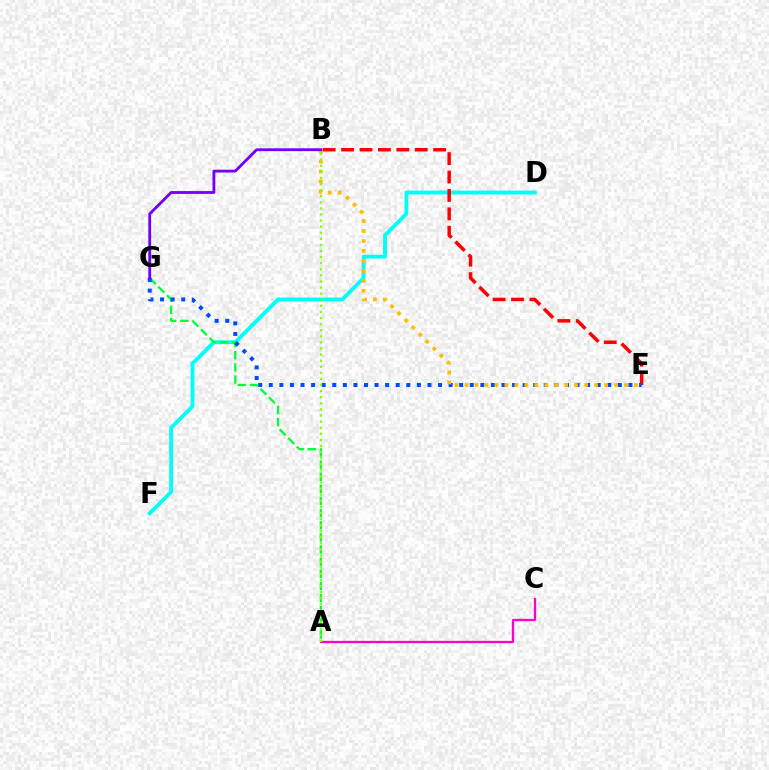{('D', 'F'): [{'color': '#00fff6', 'line_style': 'solid', 'thickness': 2.76}], ('A', 'G'): [{'color': '#00ff39', 'line_style': 'dashed', 'thickness': 1.65}], ('B', 'E'): [{'color': '#ff0000', 'line_style': 'dashed', 'thickness': 2.5}, {'color': '#ffbd00', 'line_style': 'dotted', 'thickness': 2.71}], ('E', 'G'): [{'color': '#004bff', 'line_style': 'dotted', 'thickness': 2.87}], ('B', 'G'): [{'color': '#7200ff', 'line_style': 'solid', 'thickness': 2.04}], ('A', 'C'): [{'color': '#ff00cf', 'line_style': 'solid', 'thickness': 1.65}], ('A', 'B'): [{'color': '#84ff00', 'line_style': 'dotted', 'thickness': 1.65}]}